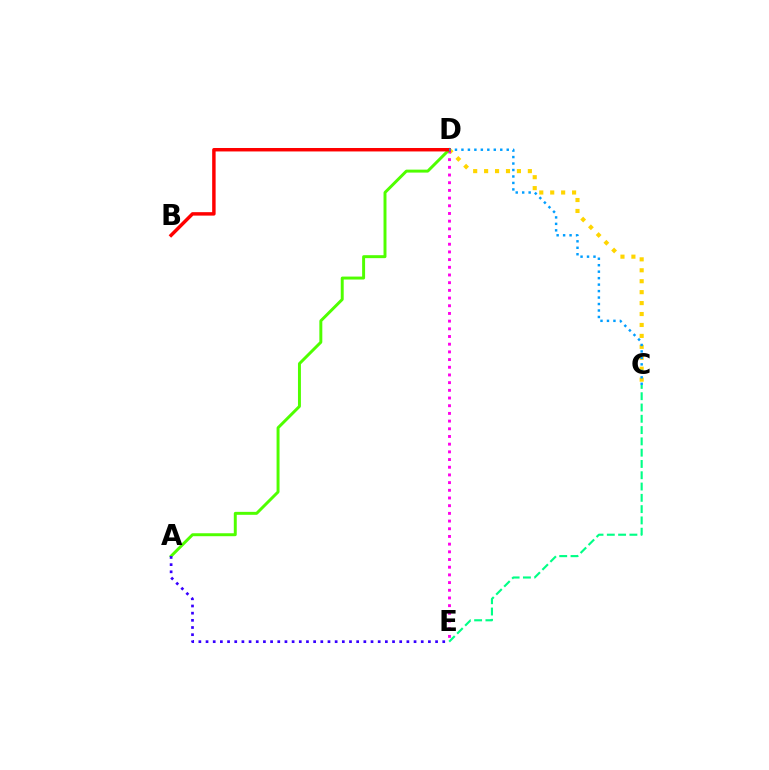{('C', 'D'): [{'color': '#ffd500', 'line_style': 'dotted', 'thickness': 2.97}, {'color': '#009eff', 'line_style': 'dotted', 'thickness': 1.76}], ('D', 'E'): [{'color': '#ff00ed', 'line_style': 'dotted', 'thickness': 2.09}], ('A', 'D'): [{'color': '#4fff00', 'line_style': 'solid', 'thickness': 2.13}], ('A', 'E'): [{'color': '#3700ff', 'line_style': 'dotted', 'thickness': 1.95}], ('B', 'D'): [{'color': '#ff0000', 'line_style': 'solid', 'thickness': 2.49}], ('C', 'E'): [{'color': '#00ff86', 'line_style': 'dashed', 'thickness': 1.53}]}